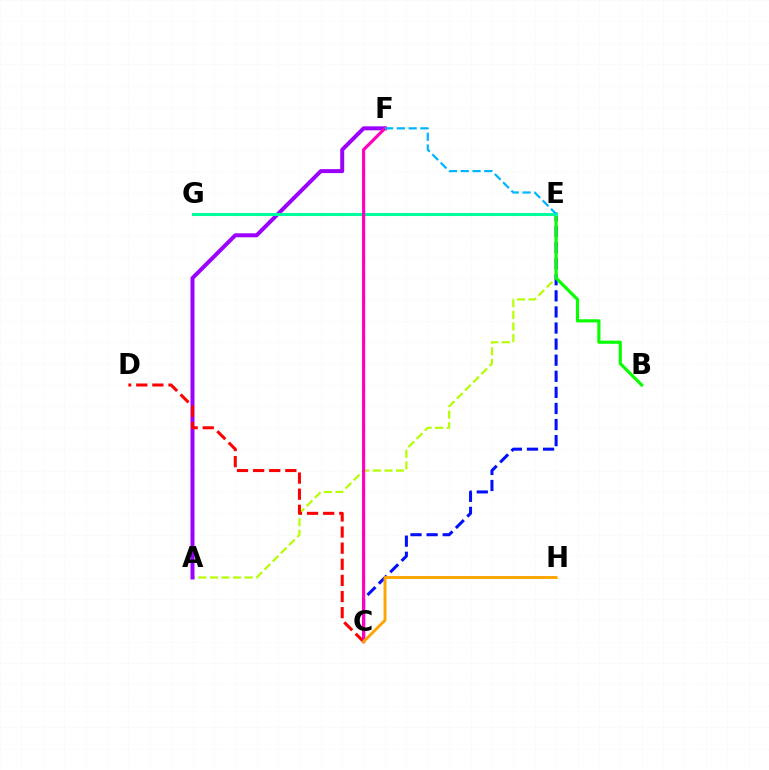{('A', 'E'): [{'color': '#b3ff00', 'line_style': 'dashed', 'thickness': 1.57}], ('A', 'F'): [{'color': '#9b00ff', 'line_style': 'solid', 'thickness': 2.86}], ('C', 'E'): [{'color': '#0010ff', 'line_style': 'dashed', 'thickness': 2.19}], ('B', 'E'): [{'color': '#08ff00', 'line_style': 'solid', 'thickness': 2.26}], ('C', 'D'): [{'color': '#ff0000', 'line_style': 'dashed', 'thickness': 2.19}], ('E', 'G'): [{'color': '#00ff9d', 'line_style': 'solid', 'thickness': 2.21}], ('C', 'F'): [{'color': '#ff00bd', 'line_style': 'solid', 'thickness': 2.28}], ('E', 'F'): [{'color': '#00b5ff', 'line_style': 'dashed', 'thickness': 1.6}], ('C', 'H'): [{'color': '#ffa500', 'line_style': 'solid', 'thickness': 2.1}]}